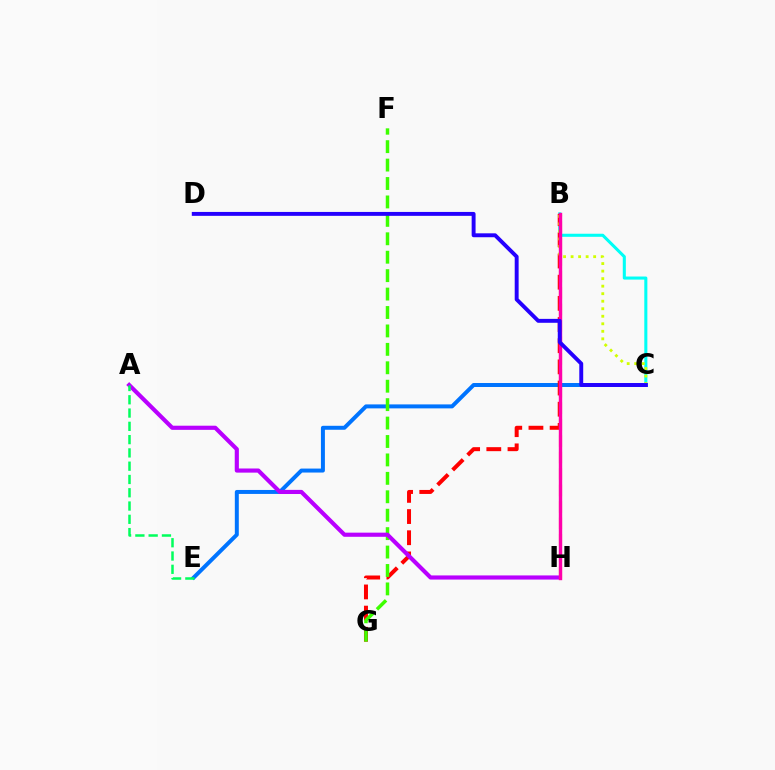{('B', 'C'): [{'color': '#00fff6', 'line_style': 'solid', 'thickness': 2.21}, {'color': '#d1ff00', 'line_style': 'dotted', 'thickness': 2.04}], ('C', 'E'): [{'color': '#0074ff', 'line_style': 'solid', 'thickness': 2.86}], ('B', 'G'): [{'color': '#ff0000', 'line_style': 'dashed', 'thickness': 2.88}], ('F', 'G'): [{'color': '#3dff00', 'line_style': 'dashed', 'thickness': 2.5}], ('B', 'H'): [{'color': '#ff9400', 'line_style': 'dashed', 'thickness': 2.24}, {'color': '#ff00ac', 'line_style': 'solid', 'thickness': 2.44}], ('A', 'H'): [{'color': '#b900ff', 'line_style': 'solid', 'thickness': 2.98}], ('C', 'D'): [{'color': '#2500ff', 'line_style': 'solid', 'thickness': 2.82}], ('A', 'E'): [{'color': '#00ff5c', 'line_style': 'dashed', 'thickness': 1.8}]}